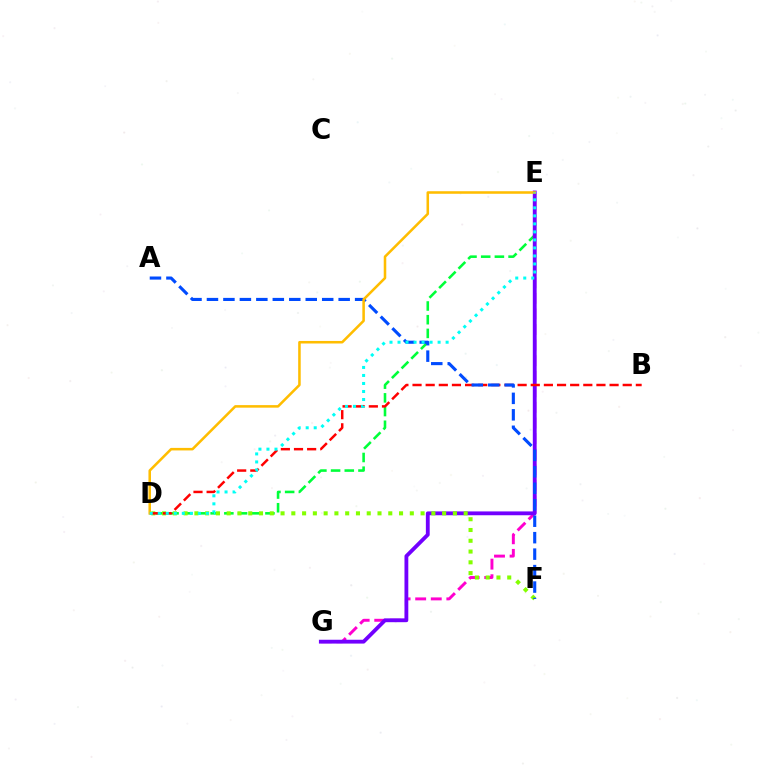{('E', 'G'): [{'color': '#ff00cf', 'line_style': 'dashed', 'thickness': 2.12}, {'color': '#7200ff', 'line_style': 'solid', 'thickness': 2.76}], ('D', 'E'): [{'color': '#00ff39', 'line_style': 'dashed', 'thickness': 1.86}, {'color': '#ffbd00', 'line_style': 'solid', 'thickness': 1.83}, {'color': '#00fff6', 'line_style': 'dotted', 'thickness': 2.18}], ('D', 'F'): [{'color': '#84ff00', 'line_style': 'dotted', 'thickness': 2.93}], ('B', 'D'): [{'color': '#ff0000', 'line_style': 'dashed', 'thickness': 1.78}], ('A', 'F'): [{'color': '#004bff', 'line_style': 'dashed', 'thickness': 2.24}]}